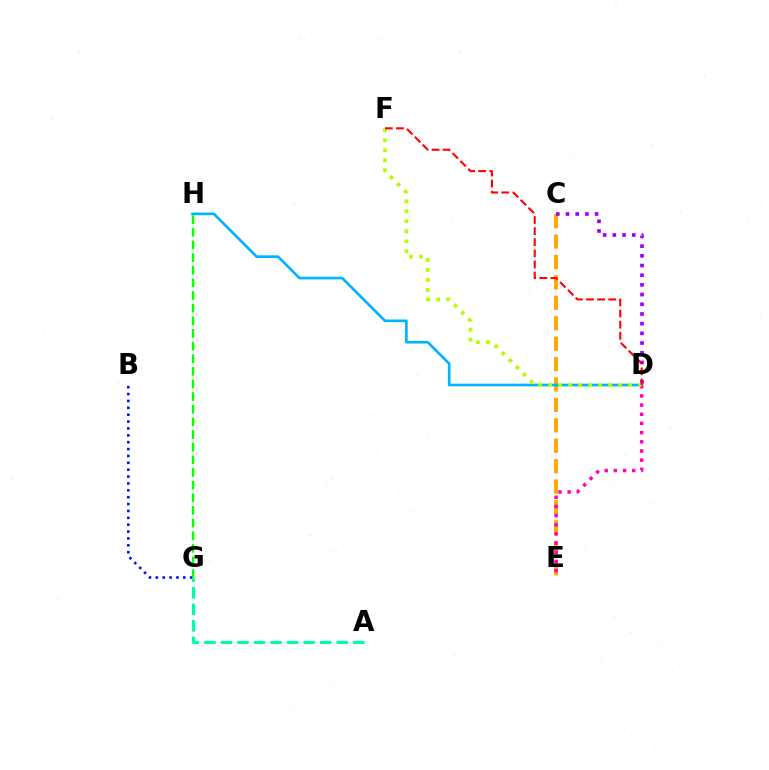{('C', 'E'): [{'color': '#ffa500', 'line_style': 'dashed', 'thickness': 2.77}], ('C', 'D'): [{'color': '#9b00ff', 'line_style': 'dotted', 'thickness': 2.63}], ('D', 'H'): [{'color': '#00b5ff', 'line_style': 'solid', 'thickness': 1.92}], ('D', 'E'): [{'color': '#ff00bd', 'line_style': 'dotted', 'thickness': 2.49}], ('D', 'F'): [{'color': '#b3ff00', 'line_style': 'dotted', 'thickness': 2.72}, {'color': '#ff0000', 'line_style': 'dashed', 'thickness': 1.51}], ('A', 'G'): [{'color': '#00ff9d', 'line_style': 'dashed', 'thickness': 2.25}], ('B', 'G'): [{'color': '#0010ff', 'line_style': 'dotted', 'thickness': 1.87}], ('G', 'H'): [{'color': '#08ff00', 'line_style': 'dashed', 'thickness': 1.72}]}